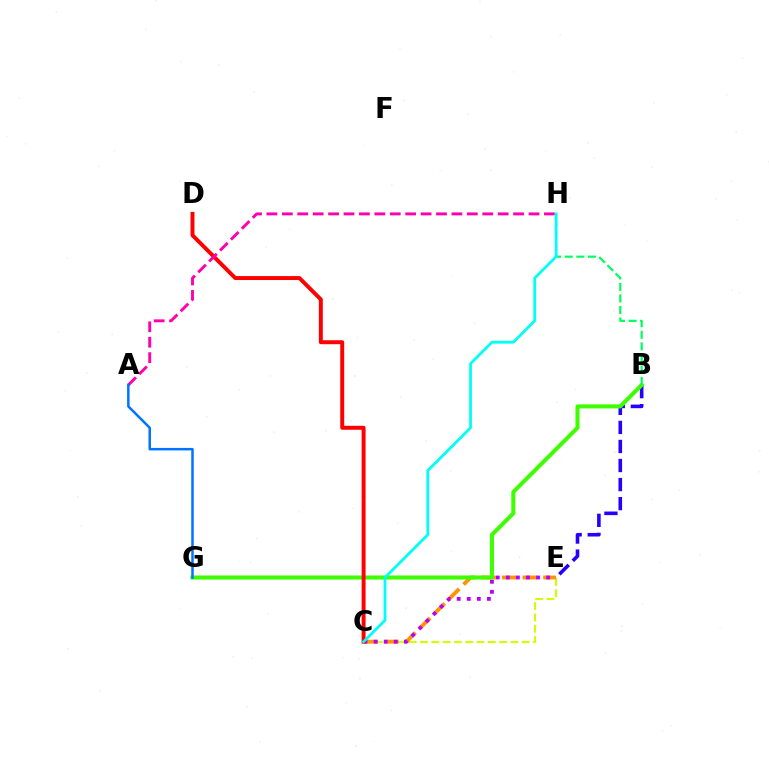{('C', 'E'): [{'color': '#d1ff00', 'line_style': 'dashed', 'thickness': 1.53}, {'color': '#ff9400', 'line_style': 'dashed', 'thickness': 2.8}, {'color': '#b900ff', 'line_style': 'dotted', 'thickness': 2.74}], ('B', 'E'): [{'color': '#2500ff', 'line_style': 'dashed', 'thickness': 2.59}], ('B', 'G'): [{'color': '#3dff00', 'line_style': 'solid', 'thickness': 2.91}], ('B', 'H'): [{'color': '#00ff5c', 'line_style': 'dashed', 'thickness': 1.57}], ('C', 'D'): [{'color': '#ff0000', 'line_style': 'solid', 'thickness': 2.84}], ('A', 'H'): [{'color': '#ff00ac', 'line_style': 'dashed', 'thickness': 2.09}], ('A', 'G'): [{'color': '#0074ff', 'line_style': 'solid', 'thickness': 1.8}], ('C', 'H'): [{'color': '#00fff6', 'line_style': 'solid', 'thickness': 2.01}]}